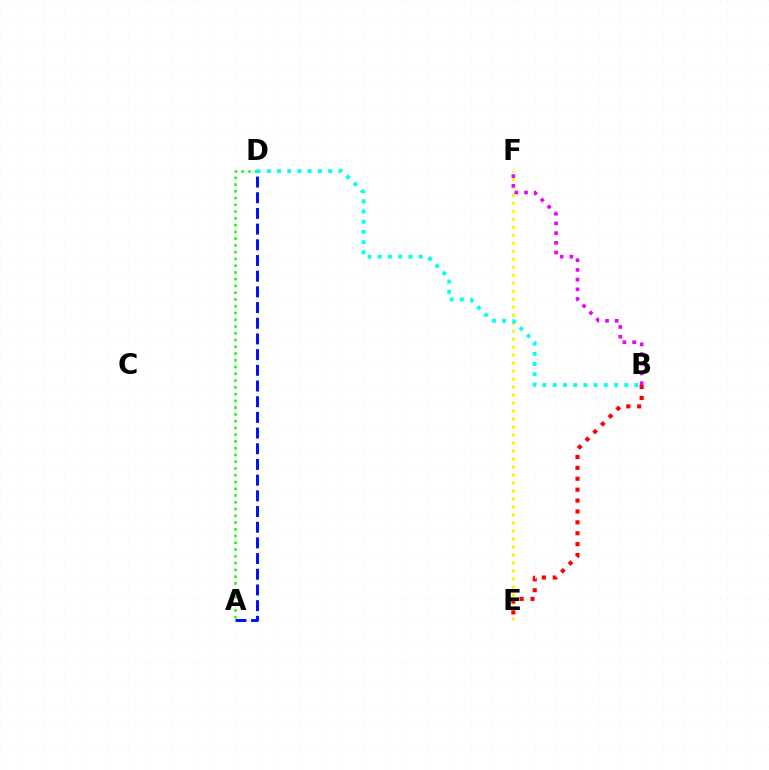{('E', 'F'): [{'color': '#fcf500', 'line_style': 'dotted', 'thickness': 2.17}], ('A', 'D'): [{'color': '#0010ff', 'line_style': 'dashed', 'thickness': 2.13}, {'color': '#08ff00', 'line_style': 'dotted', 'thickness': 1.84}], ('B', 'F'): [{'color': '#ee00ff', 'line_style': 'dotted', 'thickness': 2.64}], ('B', 'E'): [{'color': '#ff0000', 'line_style': 'dotted', 'thickness': 2.96}], ('B', 'D'): [{'color': '#00fff6', 'line_style': 'dotted', 'thickness': 2.78}]}